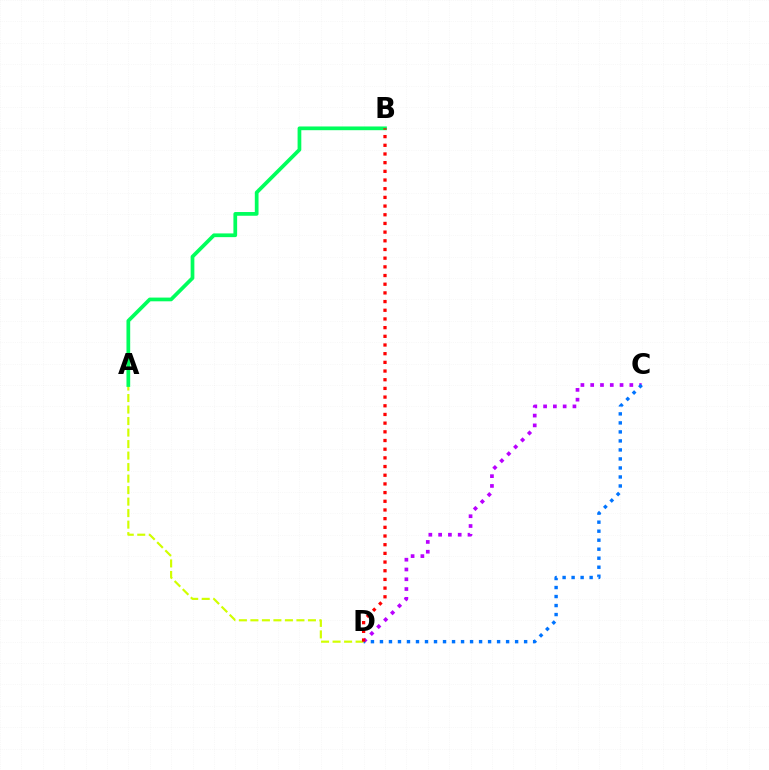{('C', 'D'): [{'color': '#b900ff', 'line_style': 'dotted', 'thickness': 2.66}, {'color': '#0074ff', 'line_style': 'dotted', 'thickness': 2.45}], ('A', 'D'): [{'color': '#d1ff00', 'line_style': 'dashed', 'thickness': 1.56}], ('A', 'B'): [{'color': '#00ff5c', 'line_style': 'solid', 'thickness': 2.68}], ('B', 'D'): [{'color': '#ff0000', 'line_style': 'dotted', 'thickness': 2.36}]}